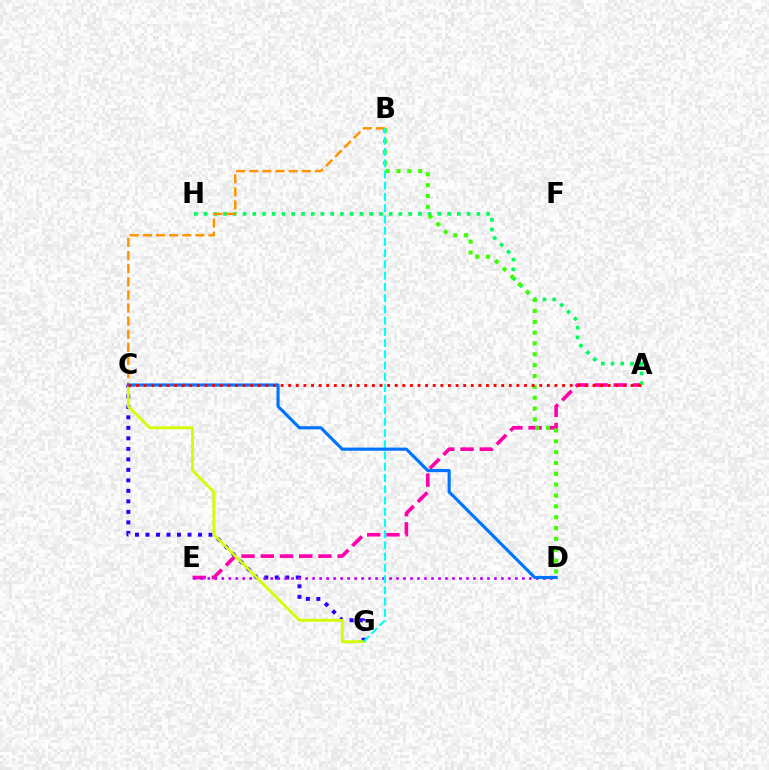{('C', 'G'): [{'color': '#2500ff', 'line_style': 'dotted', 'thickness': 2.85}, {'color': '#d1ff00', 'line_style': 'solid', 'thickness': 2.03}], ('A', 'E'): [{'color': '#ff00ac', 'line_style': 'dashed', 'thickness': 2.61}], ('A', 'H'): [{'color': '#00ff5c', 'line_style': 'dotted', 'thickness': 2.65}], ('D', 'E'): [{'color': '#b900ff', 'line_style': 'dotted', 'thickness': 1.9}], ('B', 'D'): [{'color': '#3dff00', 'line_style': 'dotted', 'thickness': 2.95}], ('B', 'C'): [{'color': '#ff9400', 'line_style': 'dashed', 'thickness': 1.78}], ('B', 'G'): [{'color': '#00fff6', 'line_style': 'dashed', 'thickness': 1.53}], ('C', 'D'): [{'color': '#0074ff', 'line_style': 'solid', 'thickness': 2.25}], ('A', 'C'): [{'color': '#ff0000', 'line_style': 'dotted', 'thickness': 2.07}]}